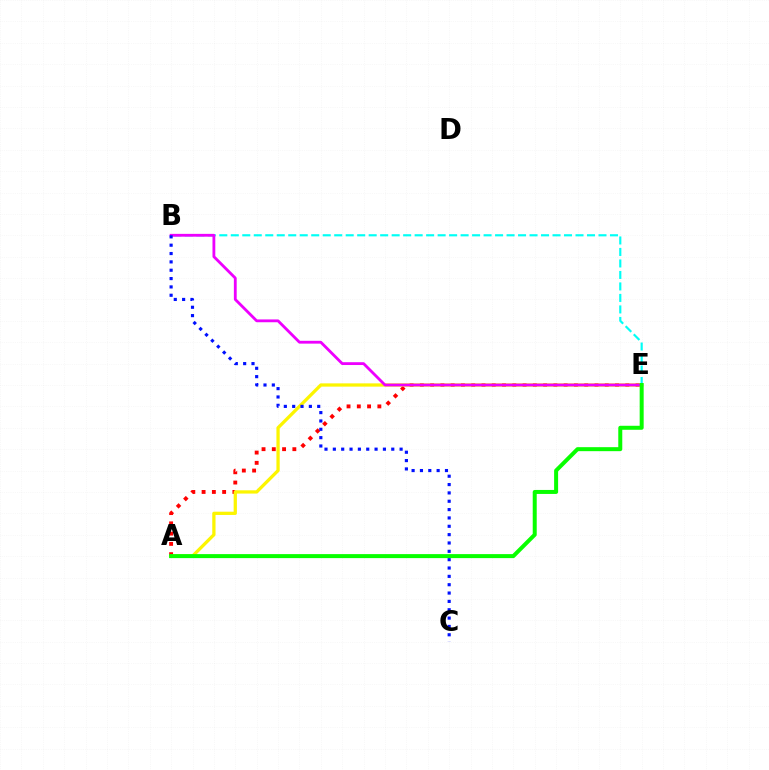{('B', 'E'): [{'color': '#00fff6', 'line_style': 'dashed', 'thickness': 1.56}, {'color': '#ee00ff', 'line_style': 'solid', 'thickness': 2.03}], ('A', 'E'): [{'color': '#ff0000', 'line_style': 'dotted', 'thickness': 2.79}, {'color': '#fcf500', 'line_style': 'solid', 'thickness': 2.35}, {'color': '#08ff00', 'line_style': 'solid', 'thickness': 2.88}], ('B', 'C'): [{'color': '#0010ff', 'line_style': 'dotted', 'thickness': 2.27}]}